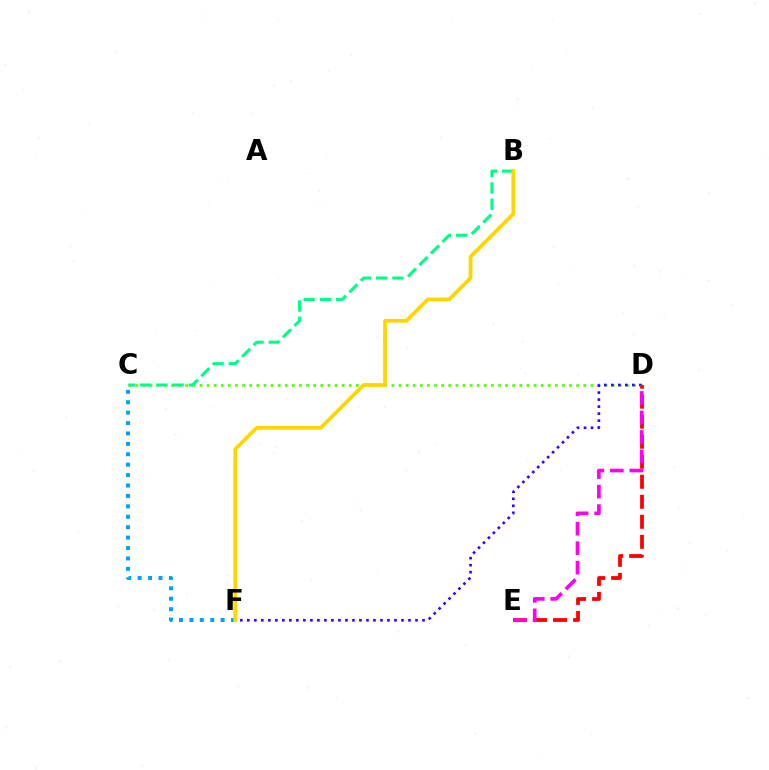{('C', 'D'): [{'color': '#4fff00', 'line_style': 'dotted', 'thickness': 1.93}], ('B', 'C'): [{'color': '#00ff86', 'line_style': 'dashed', 'thickness': 2.21}], ('C', 'F'): [{'color': '#009eff', 'line_style': 'dotted', 'thickness': 2.83}], ('D', 'F'): [{'color': '#3700ff', 'line_style': 'dotted', 'thickness': 1.9}], ('D', 'E'): [{'color': '#ff0000', 'line_style': 'dashed', 'thickness': 2.72}, {'color': '#ff00ed', 'line_style': 'dashed', 'thickness': 2.65}], ('B', 'F'): [{'color': '#ffd500', 'line_style': 'solid', 'thickness': 2.72}]}